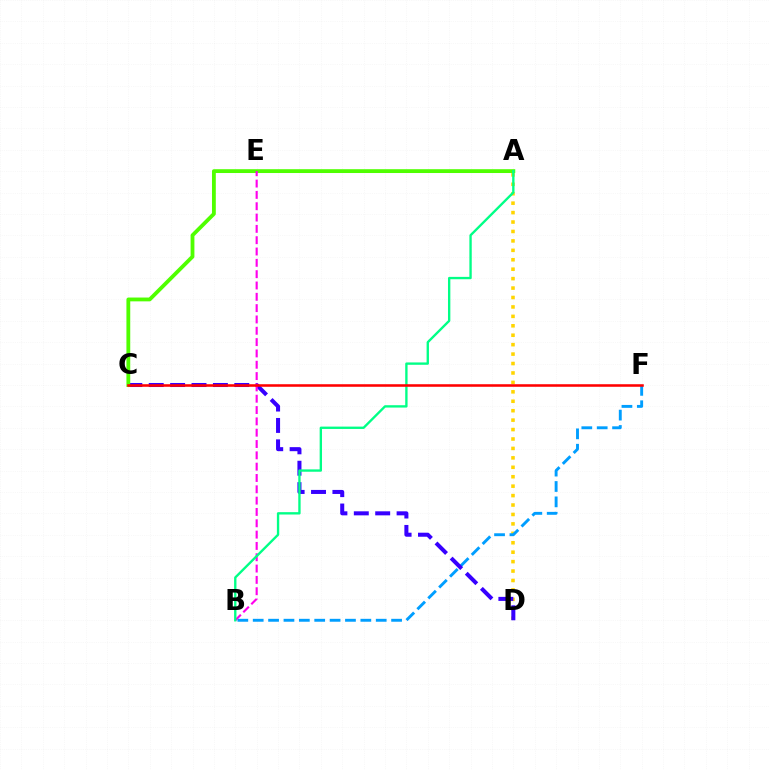{('A', 'D'): [{'color': '#ffd500', 'line_style': 'dotted', 'thickness': 2.56}], ('B', 'F'): [{'color': '#009eff', 'line_style': 'dashed', 'thickness': 2.09}], ('C', 'D'): [{'color': '#3700ff', 'line_style': 'dashed', 'thickness': 2.91}], ('A', 'C'): [{'color': '#4fff00', 'line_style': 'solid', 'thickness': 2.75}], ('B', 'E'): [{'color': '#ff00ed', 'line_style': 'dashed', 'thickness': 1.54}], ('A', 'B'): [{'color': '#00ff86', 'line_style': 'solid', 'thickness': 1.69}], ('C', 'F'): [{'color': '#ff0000', 'line_style': 'solid', 'thickness': 1.84}]}